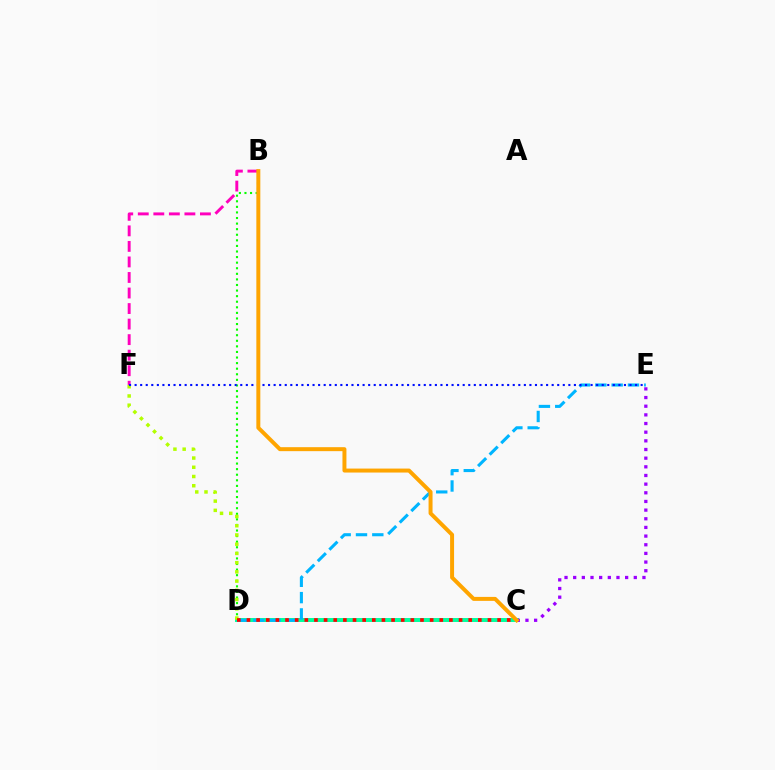{('C', 'D'): [{'color': '#00ff9d', 'line_style': 'solid', 'thickness': 2.86}, {'color': '#ff0000', 'line_style': 'dotted', 'thickness': 2.62}], ('D', 'E'): [{'color': '#00b5ff', 'line_style': 'dashed', 'thickness': 2.22}], ('B', 'D'): [{'color': '#08ff00', 'line_style': 'dotted', 'thickness': 1.52}], ('B', 'F'): [{'color': '#ff00bd', 'line_style': 'dashed', 'thickness': 2.11}], ('C', 'E'): [{'color': '#9b00ff', 'line_style': 'dotted', 'thickness': 2.35}], ('D', 'F'): [{'color': '#b3ff00', 'line_style': 'dotted', 'thickness': 2.51}], ('E', 'F'): [{'color': '#0010ff', 'line_style': 'dotted', 'thickness': 1.51}], ('B', 'C'): [{'color': '#ffa500', 'line_style': 'solid', 'thickness': 2.86}]}